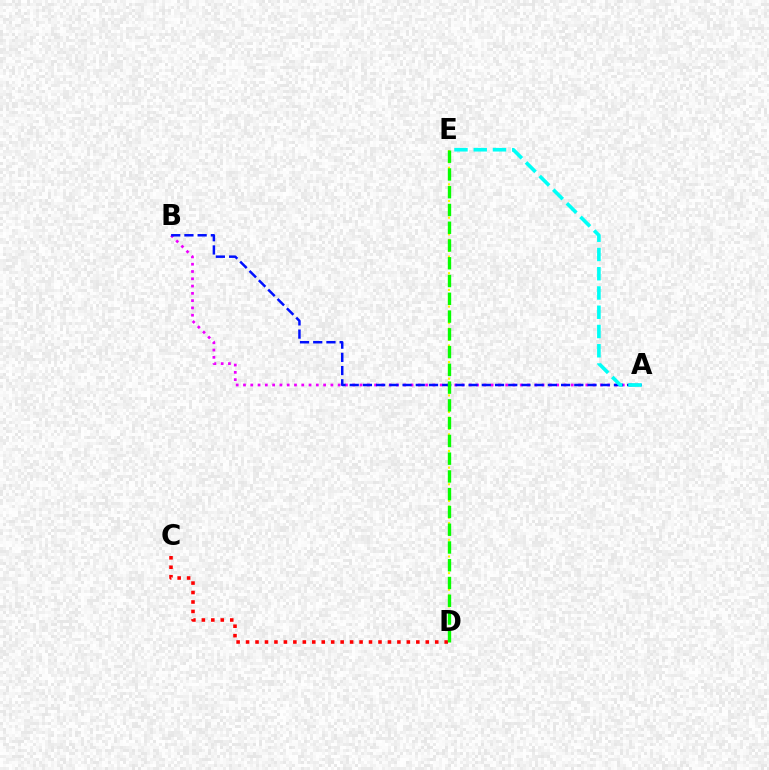{('A', 'B'): [{'color': '#ee00ff', 'line_style': 'dotted', 'thickness': 1.98}, {'color': '#0010ff', 'line_style': 'dashed', 'thickness': 1.79}], ('A', 'E'): [{'color': '#00fff6', 'line_style': 'dashed', 'thickness': 2.62}], ('C', 'D'): [{'color': '#ff0000', 'line_style': 'dotted', 'thickness': 2.57}], ('D', 'E'): [{'color': '#fcf500', 'line_style': 'dotted', 'thickness': 1.51}, {'color': '#08ff00', 'line_style': 'dashed', 'thickness': 2.41}]}